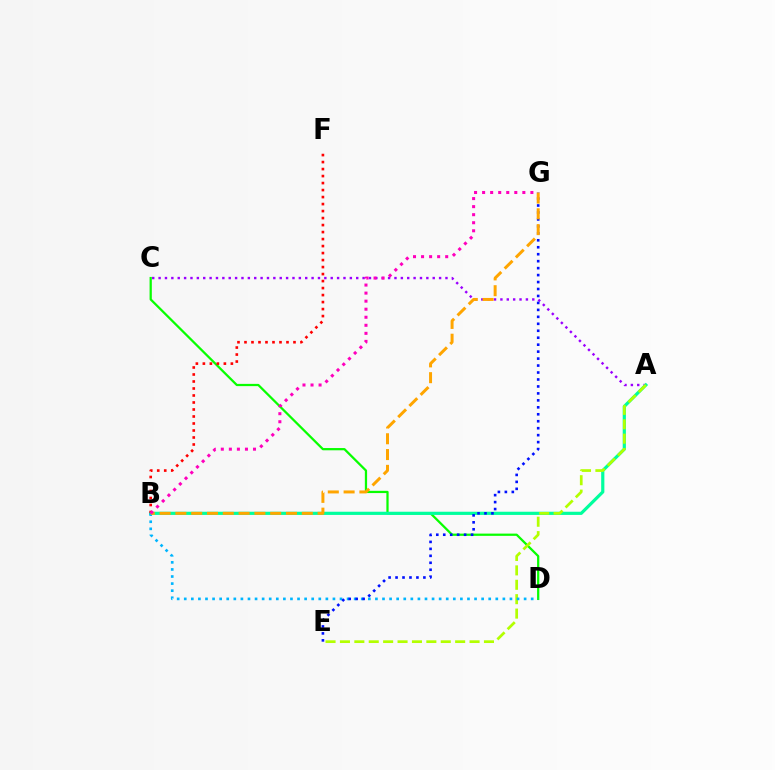{('A', 'C'): [{'color': '#9b00ff', 'line_style': 'dotted', 'thickness': 1.73}], ('C', 'D'): [{'color': '#08ff00', 'line_style': 'solid', 'thickness': 1.62}], ('A', 'B'): [{'color': '#00ff9d', 'line_style': 'solid', 'thickness': 2.29}], ('B', 'F'): [{'color': '#ff0000', 'line_style': 'dotted', 'thickness': 1.9}], ('A', 'E'): [{'color': '#b3ff00', 'line_style': 'dashed', 'thickness': 1.96}], ('B', 'D'): [{'color': '#00b5ff', 'line_style': 'dotted', 'thickness': 1.92}], ('E', 'G'): [{'color': '#0010ff', 'line_style': 'dotted', 'thickness': 1.89}], ('B', 'G'): [{'color': '#ffa500', 'line_style': 'dashed', 'thickness': 2.15}, {'color': '#ff00bd', 'line_style': 'dotted', 'thickness': 2.19}]}